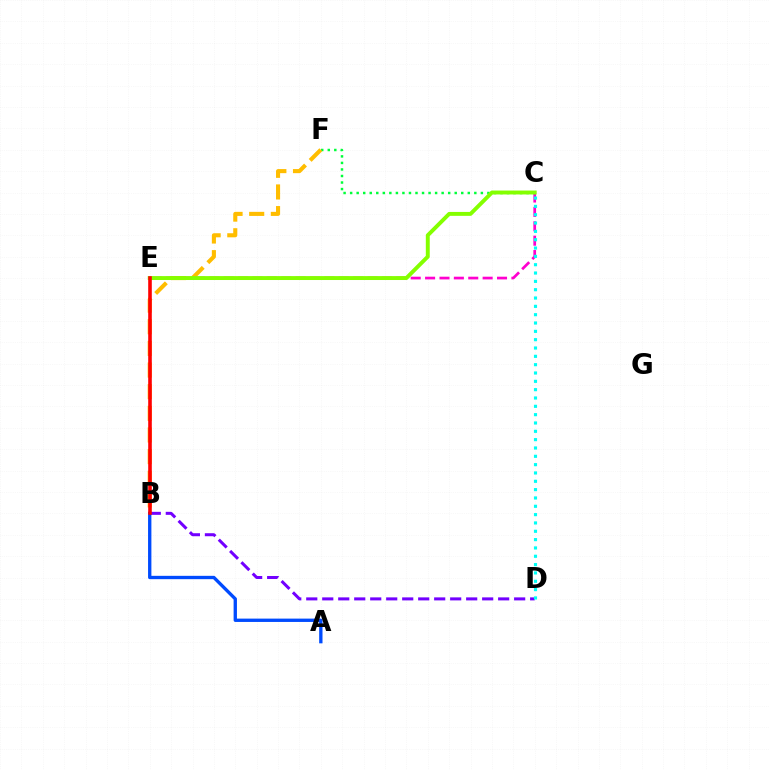{('C', 'E'): [{'color': '#ff00cf', 'line_style': 'dashed', 'thickness': 1.95}, {'color': '#84ff00', 'line_style': 'solid', 'thickness': 2.82}], ('C', 'F'): [{'color': '#00ff39', 'line_style': 'dotted', 'thickness': 1.78}], ('B', 'D'): [{'color': '#7200ff', 'line_style': 'dashed', 'thickness': 2.17}], ('A', 'B'): [{'color': '#004bff', 'line_style': 'solid', 'thickness': 2.4}], ('B', 'F'): [{'color': '#ffbd00', 'line_style': 'dashed', 'thickness': 2.94}], ('B', 'E'): [{'color': '#ff0000', 'line_style': 'solid', 'thickness': 2.59}], ('C', 'D'): [{'color': '#00fff6', 'line_style': 'dotted', 'thickness': 2.26}]}